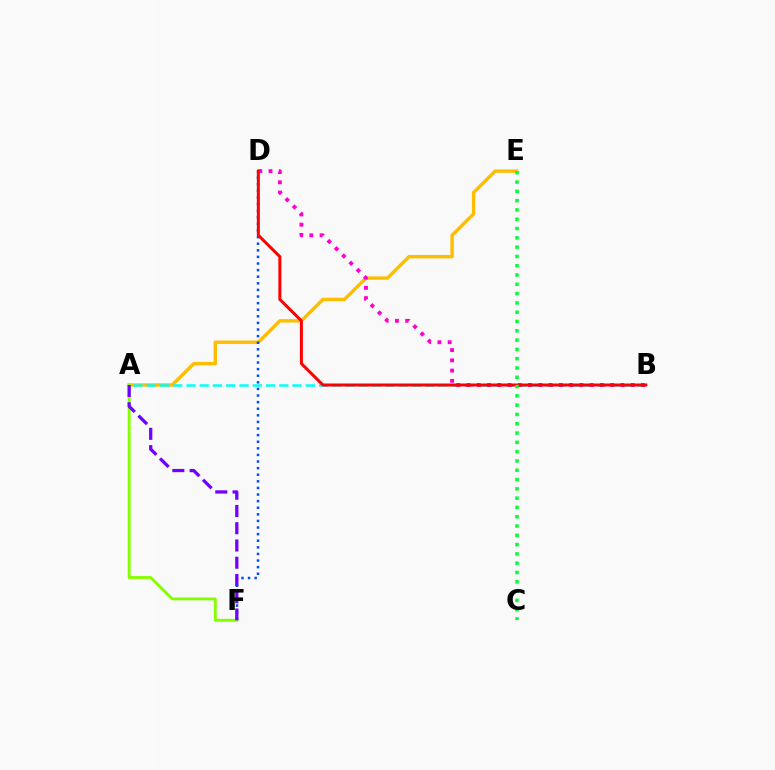{('A', 'E'): [{'color': '#ffbd00', 'line_style': 'solid', 'thickness': 2.44}], ('D', 'F'): [{'color': '#004bff', 'line_style': 'dotted', 'thickness': 1.79}], ('A', 'F'): [{'color': '#84ff00', 'line_style': 'solid', 'thickness': 2.07}, {'color': '#7200ff', 'line_style': 'dashed', 'thickness': 2.34}], ('A', 'B'): [{'color': '#00fff6', 'line_style': 'dashed', 'thickness': 1.8}], ('B', 'D'): [{'color': '#ff00cf', 'line_style': 'dotted', 'thickness': 2.79}, {'color': '#ff0000', 'line_style': 'solid', 'thickness': 2.16}], ('C', 'E'): [{'color': '#00ff39', 'line_style': 'dotted', 'thickness': 2.53}]}